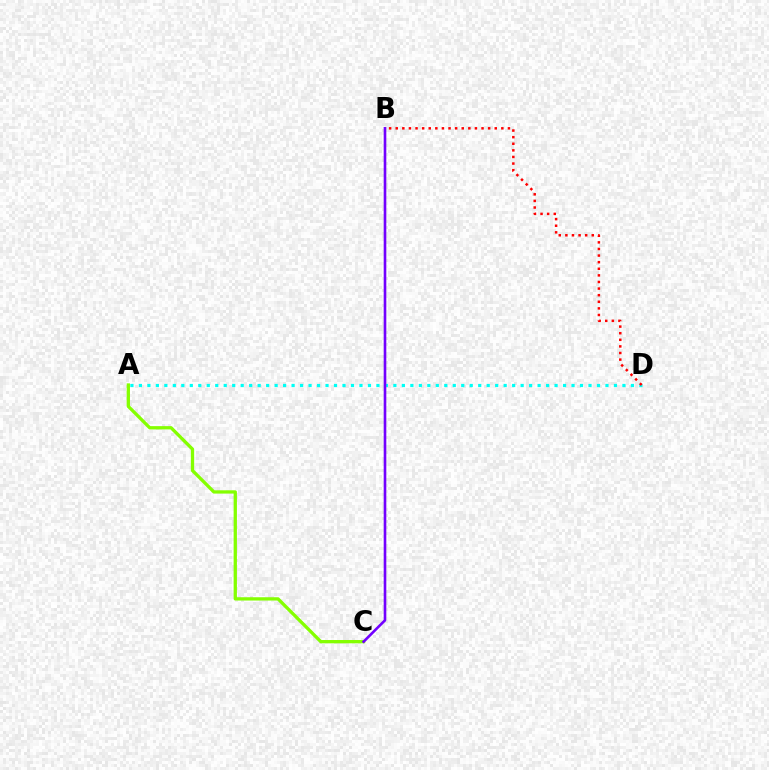{('A', 'D'): [{'color': '#00fff6', 'line_style': 'dotted', 'thickness': 2.3}], ('A', 'C'): [{'color': '#84ff00', 'line_style': 'solid', 'thickness': 2.37}], ('B', 'D'): [{'color': '#ff0000', 'line_style': 'dotted', 'thickness': 1.79}], ('B', 'C'): [{'color': '#7200ff', 'line_style': 'solid', 'thickness': 1.89}]}